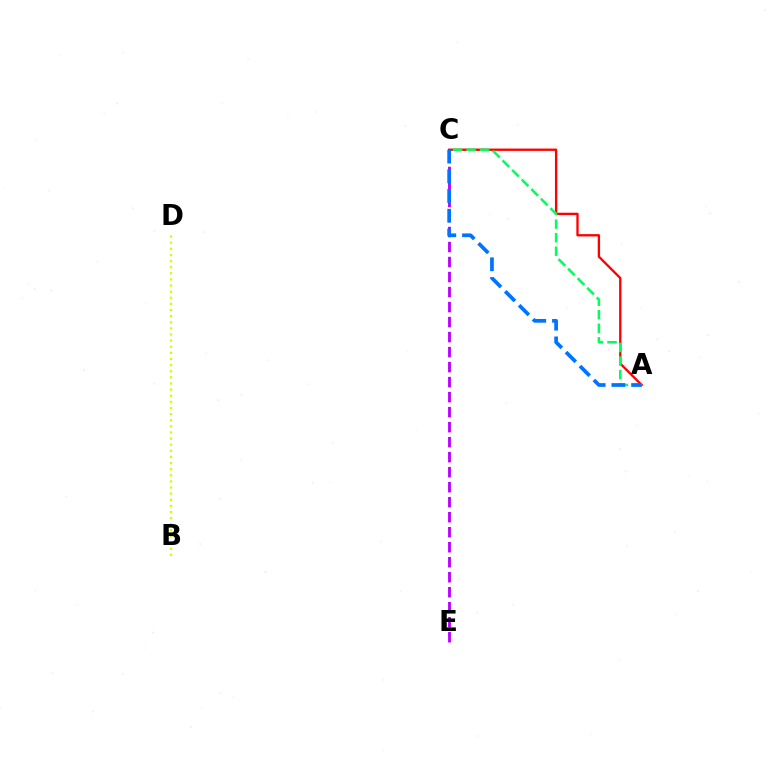{('C', 'E'): [{'color': '#b900ff', 'line_style': 'dashed', 'thickness': 2.04}], ('B', 'D'): [{'color': '#d1ff00', 'line_style': 'dotted', 'thickness': 1.66}], ('A', 'C'): [{'color': '#ff0000', 'line_style': 'solid', 'thickness': 1.68}, {'color': '#00ff5c', 'line_style': 'dashed', 'thickness': 1.84}, {'color': '#0074ff', 'line_style': 'dashed', 'thickness': 2.68}]}